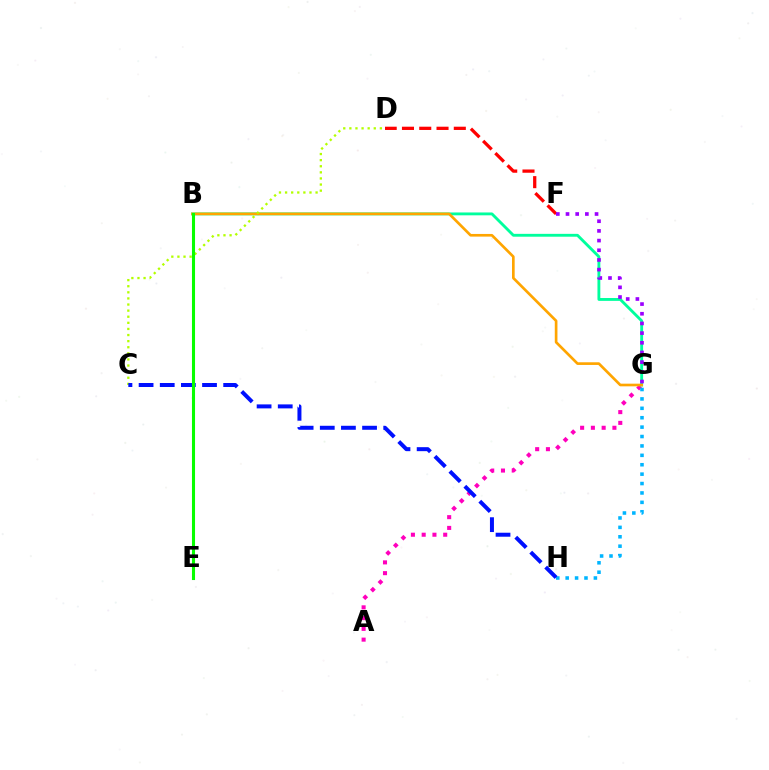{('A', 'G'): [{'color': '#ff00bd', 'line_style': 'dotted', 'thickness': 2.92}], ('D', 'F'): [{'color': '#ff0000', 'line_style': 'dashed', 'thickness': 2.35}], ('B', 'G'): [{'color': '#00ff9d', 'line_style': 'solid', 'thickness': 2.06}, {'color': '#ffa500', 'line_style': 'solid', 'thickness': 1.92}], ('G', 'H'): [{'color': '#00b5ff', 'line_style': 'dotted', 'thickness': 2.56}], ('C', 'D'): [{'color': '#b3ff00', 'line_style': 'dotted', 'thickness': 1.66}], ('C', 'H'): [{'color': '#0010ff', 'line_style': 'dashed', 'thickness': 2.87}], ('B', 'E'): [{'color': '#08ff00', 'line_style': 'solid', 'thickness': 2.21}], ('F', 'G'): [{'color': '#9b00ff', 'line_style': 'dotted', 'thickness': 2.63}]}